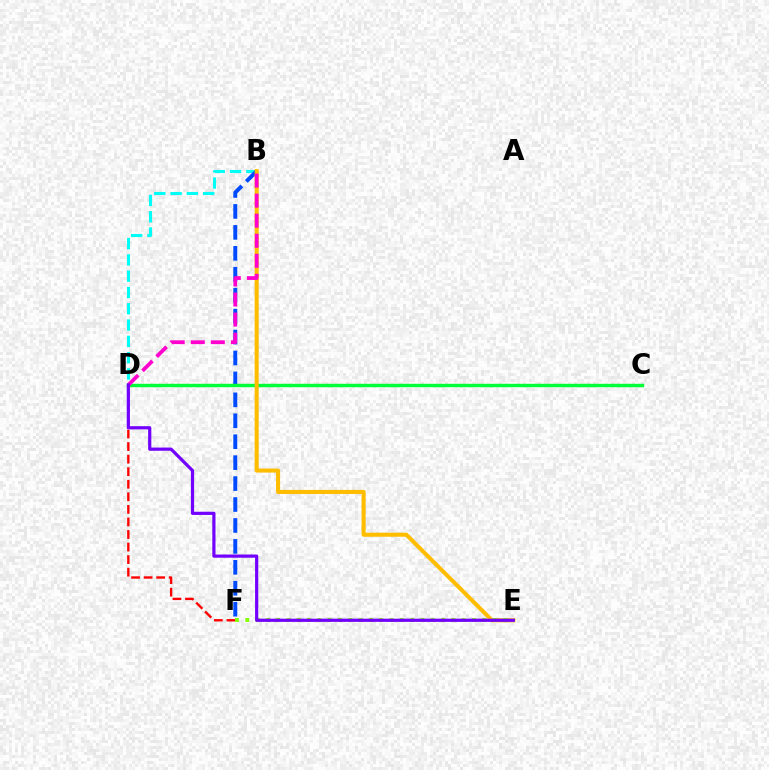{('B', 'D'): [{'color': '#00fff6', 'line_style': 'dashed', 'thickness': 2.21}, {'color': '#ff00cf', 'line_style': 'dashed', 'thickness': 2.72}], ('B', 'F'): [{'color': '#004bff', 'line_style': 'dashed', 'thickness': 2.84}], ('C', 'D'): [{'color': '#00ff39', 'line_style': 'solid', 'thickness': 2.46}], ('D', 'F'): [{'color': '#ff0000', 'line_style': 'dashed', 'thickness': 1.71}], ('B', 'E'): [{'color': '#ffbd00', 'line_style': 'solid', 'thickness': 2.93}], ('E', 'F'): [{'color': '#84ff00', 'line_style': 'dotted', 'thickness': 2.8}], ('D', 'E'): [{'color': '#7200ff', 'line_style': 'solid', 'thickness': 2.3}]}